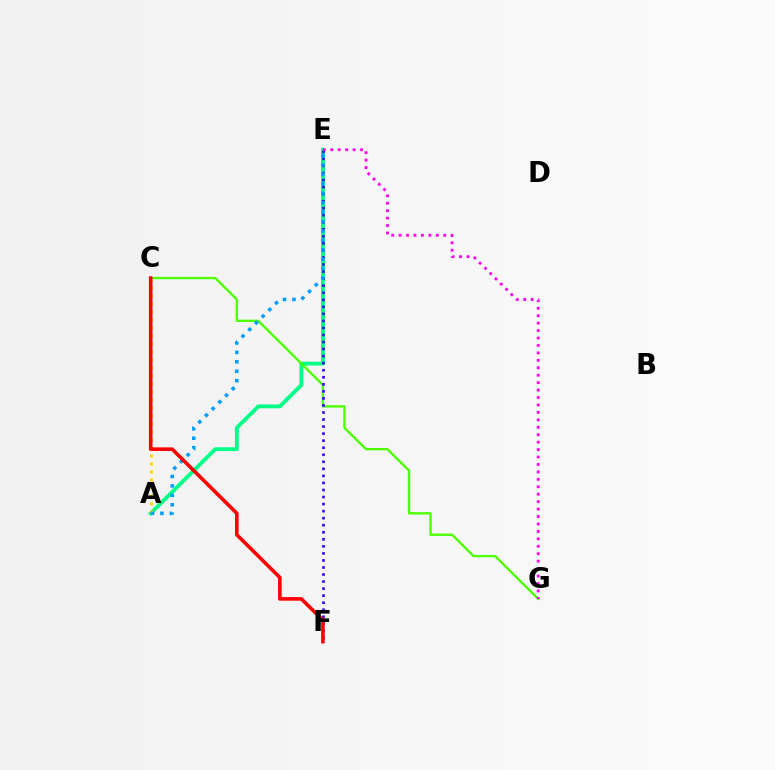{('A', 'E'): [{'color': '#00ff86', 'line_style': 'solid', 'thickness': 2.76}, {'color': '#009eff', 'line_style': 'dotted', 'thickness': 2.56}], ('C', 'G'): [{'color': '#4fff00', 'line_style': 'solid', 'thickness': 1.7}], ('E', 'F'): [{'color': '#3700ff', 'line_style': 'dotted', 'thickness': 1.91}], ('A', 'C'): [{'color': '#ffd500', 'line_style': 'dotted', 'thickness': 2.17}], ('E', 'G'): [{'color': '#ff00ed', 'line_style': 'dotted', 'thickness': 2.02}], ('C', 'F'): [{'color': '#ff0000', 'line_style': 'solid', 'thickness': 2.59}]}